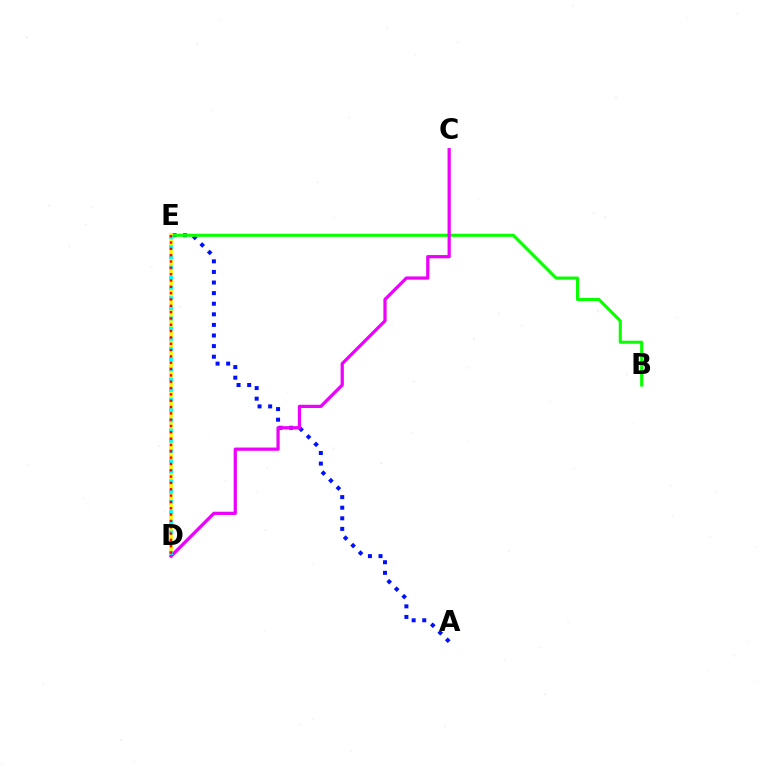{('A', 'E'): [{'color': '#0010ff', 'line_style': 'dotted', 'thickness': 2.88}], ('B', 'E'): [{'color': '#08ff00', 'line_style': 'solid', 'thickness': 2.22}], ('D', 'E'): [{'color': '#fcf500', 'line_style': 'solid', 'thickness': 2.63}, {'color': '#00fff6', 'line_style': 'dotted', 'thickness': 2.77}, {'color': '#ff0000', 'line_style': 'dotted', 'thickness': 1.72}], ('C', 'D'): [{'color': '#ee00ff', 'line_style': 'solid', 'thickness': 2.33}]}